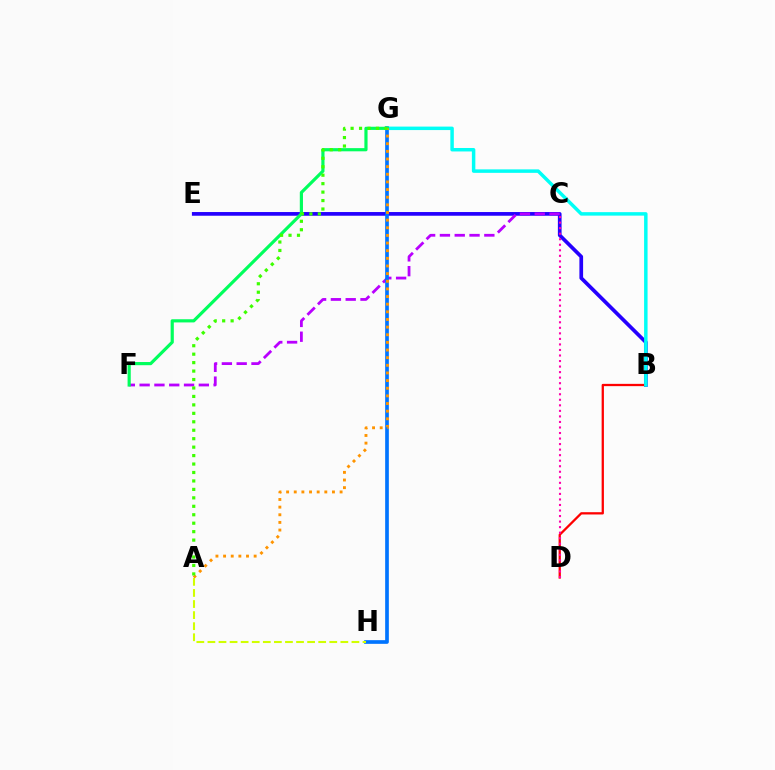{('B', 'E'): [{'color': '#2500ff', 'line_style': 'solid', 'thickness': 2.66}], ('B', 'D'): [{'color': '#ff0000', 'line_style': 'solid', 'thickness': 1.64}], ('C', 'F'): [{'color': '#b900ff', 'line_style': 'dashed', 'thickness': 2.01}], ('G', 'H'): [{'color': '#0074ff', 'line_style': 'solid', 'thickness': 2.65}], ('B', 'G'): [{'color': '#00fff6', 'line_style': 'solid', 'thickness': 2.5}], ('F', 'G'): [{'color': '#00ff5c', 'line_style': 'solid', 'thickness': 2.29}], ('A', 'G'): [{'color': '#ff9400', 'line_style': 'dotted', 'thickness': 2.08}, {'color': '#3dff00', 'line_style': 'dotted', 'thickness': 2.3}], ('C', 'D'): [{'color': '#ff00ac', 'line_style': 'dotted', 'thickness': 1.5}], ('A', 'H'): [{'color': '#d1ff00', 'line_style': 'dashed', 'thickness': 1.5}]}